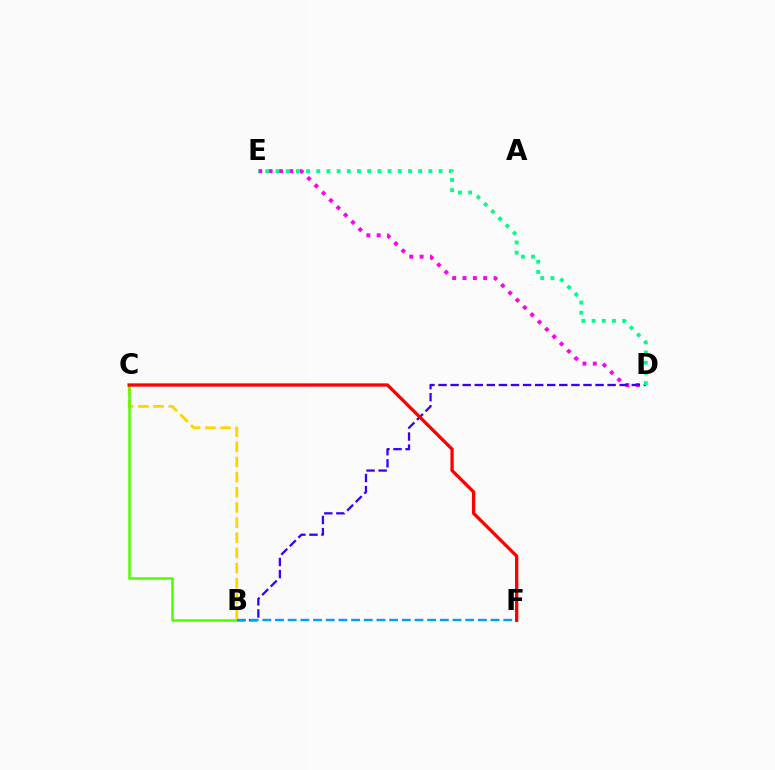{('D', 'E'): [{'color': '#ff00ed', 'line_style': 'dotted', 'thickness': 2.81}, {'color': '#00ff86', 'line_style': 'dotted', 'thickness': 2.77}], ('B', 'D'): [{'color': '#3700ff', 'line_style': 'dashed', 'thickness': 1.64}], ('B', 'C'): [{'color': '#ffd500', 'line_style': 'dashed', 'thickness': 2.06}, {'color': '#4fff00', 'line_style': 'solid', 'thickness': 1.82}], ('B', 'F'): [{'color': '#009eff', 'line_style': 'dashed', 'thickness': 1.72}], ('C', 'F'): [{'color': '#ff0000', 'line_style': 'solid', 'thickness': 2.38}]}